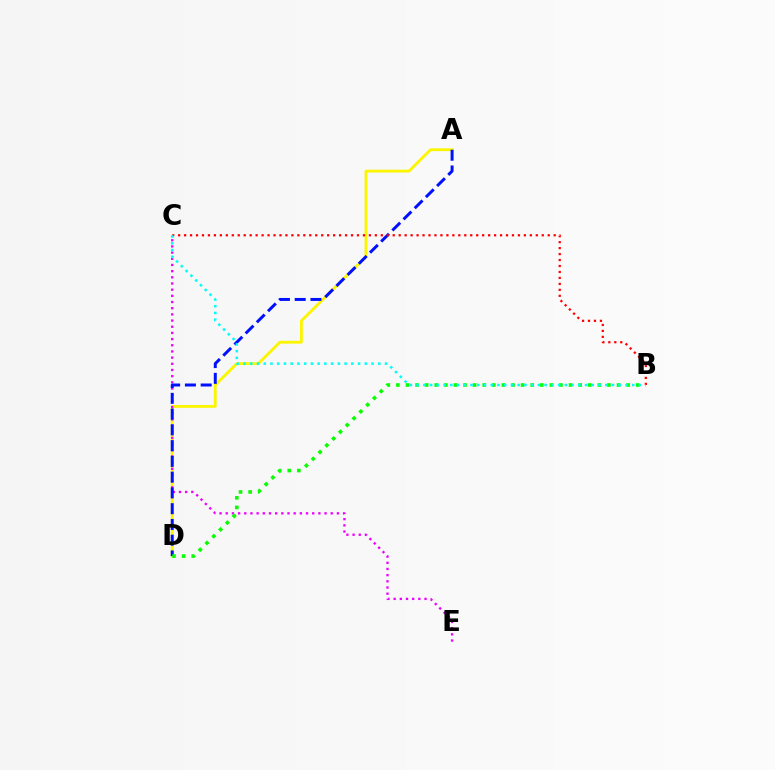{('A', 'D'): [{'color': '#fcf500', 'line_style': 'solid', 'thickness': 2.04}, {'color': '#0010ff', 'line_style': 'dashed', 'thickness': 2.14}], ('C', 'E'): [{'color': '#ee00ff', 'line_style': 'dotted', 'thickness': 1.68}], ('B', 'D'): [{'color': '#08ff00', 'line_style': 'dotted', 'thickness': 2.61}], ('B', 'C'): [{'color': '#ff0000', 'line_style': 'dotted', 'thickness': 1.62}, {'color': '#00fff6', 'line_style': 'dotted', 'thickness': 1.83}]}